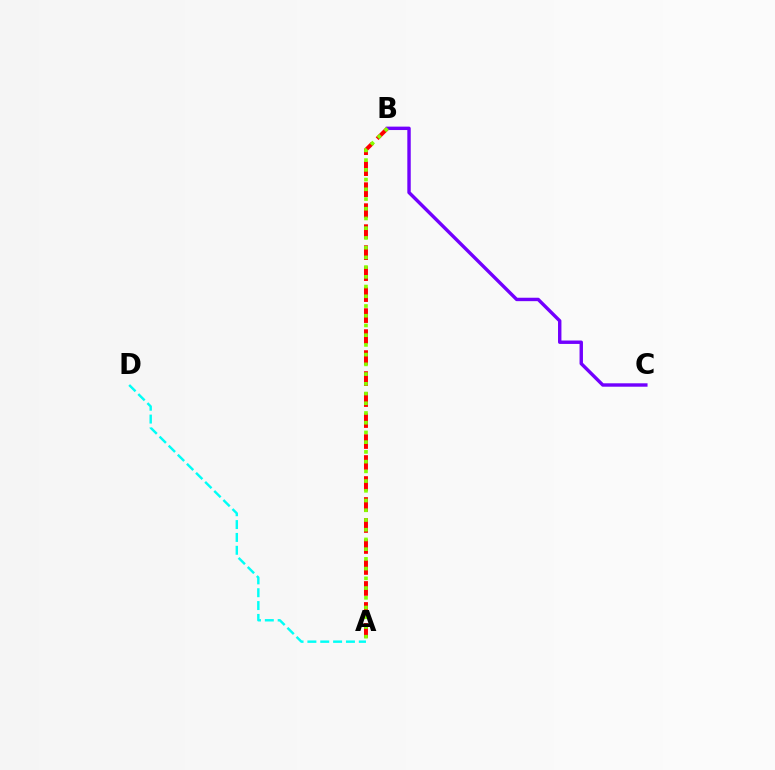{('A', 'B'): [{'color': '#ff0000', 'line_style': 'dashed', 'thickness': 2.85}, {'color': '#84ff00', 'line_style': 'dotted', 'thickness': 2.64}], ('B', 'C'): [{'color': '#7200ff', 'line_style': 'solid', 'thickness': 2.46}], ('A', 'D'): [{'color': '#00fff6', 'line_style': 'dashed', 'thickness': 1.75}]}